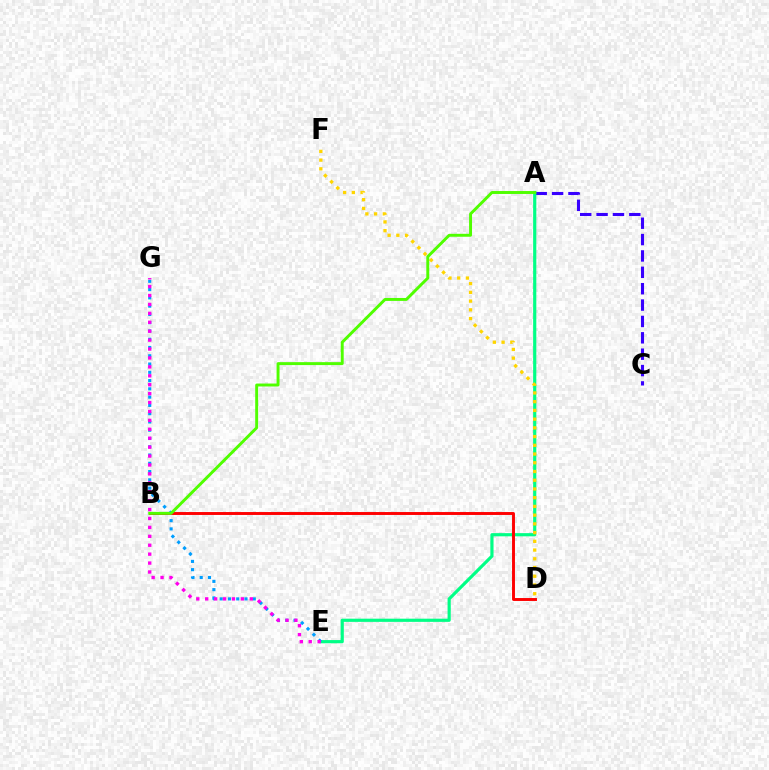{('A', 'C'): [{'color': '#3700ff', 'line_style': 'dashed', 'thickness': 2.22}], ('A', 'E'): [{'color': '#00ff86', 'line_style': 'solid', 'thickness': 2.29}], ('E', 'G'): [{'color': '#009eff', 'line_style': 'dotted', 'thickness': 2.25}, {'color': '#ff00ed', 'line_style': 'dotted', 'thickness': 2.42}], ('D', 'F'): [{'color': '#ffd500', 'line_style': 'dotted', 'thickness': 2.37}], ('B', 'D'): [{'color': '#ff0000', 'line_style': 'solid', 'thickness': 2.1}], ('A', 'B'): [{'color': '#4fff00', 'line_style': 'solid', 'thickness': 2.11}]}